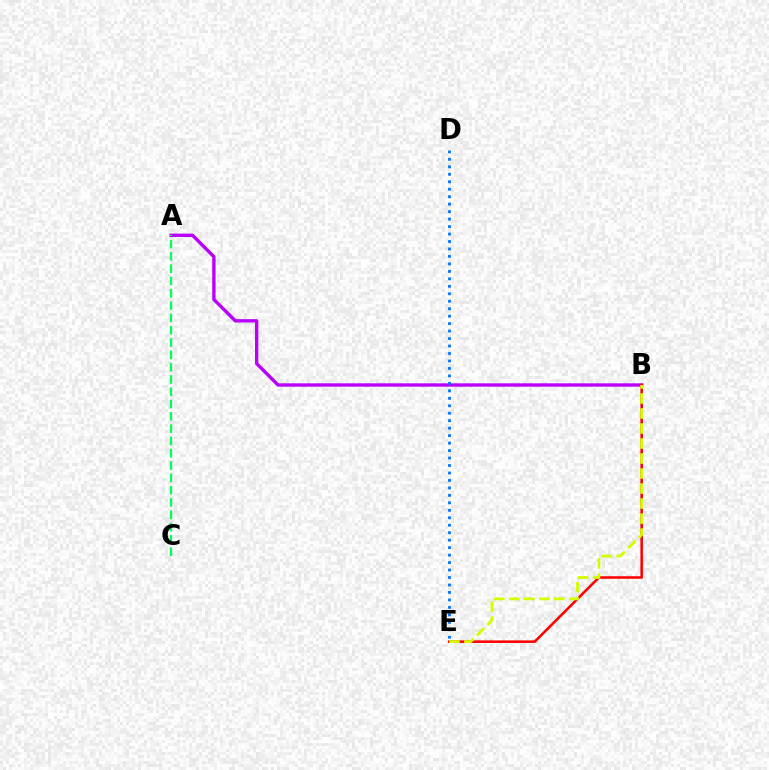{('A', 'B'): [{'color': '#b900ff', 'line_style': 'solid', 'thickness': 2.42}], ('B', 'E'): [{'color': '#ff0000', 'line_style': 'solid', 'thickness': 1.84}, {'color': '#d1ff00', 'line_style': 'dashed', 'thickness': 2.04}], ('D', 'E'): [{'color': '#0074ff', 'line_style': 'dotted', 'thickness': 2.03}], ('A', 'C'): [{'color': '#00ff5c', 'line_style': 'dashed', 'thickness': 1.67}]}